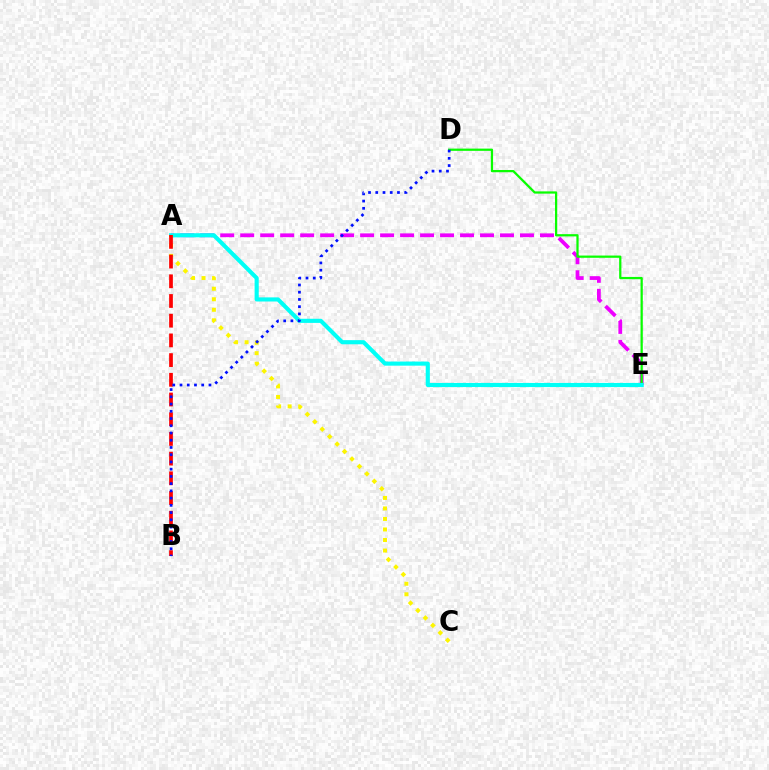{('A', 'E'): [{'color': '#ee00ff', 'line_style': 'dashed', 'thickness': 2.71}, {'color': '#00fff6', 'line_style': 'solid', 'thickness': 2.97}], ('D', 'E'): [{'color': '#08ff00', 'line_style': 'solid', 'thickness': 1.62}], ('A', 'C'): [{'color': '#fcf500', 'line_style': 'dotted', 'thickness': 2.86}], ('A', 'B'): [{'color': '#ff0000', 'line_style': 'dashed', 'thickness': 2.68}], ('B', 'D'): [{'color': '#0010ff', 'line_style': 'dotted', 'thickness': 1.97}]}